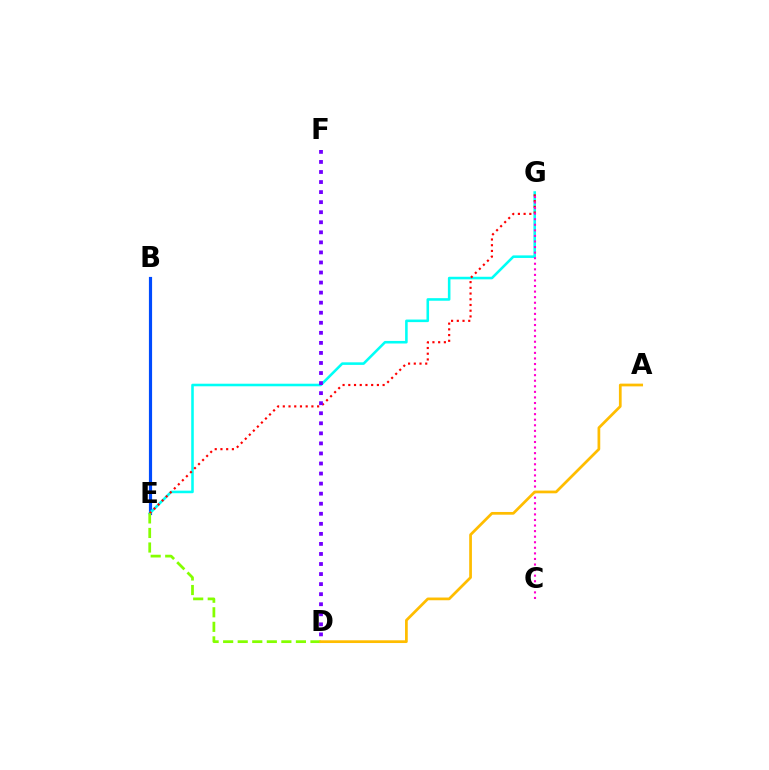{('B', 'E'): [{'color': '#00ff39', 'line_style': 'dashed', 'thickness': 2.07}, {'color': '#004bff', 'line_style': 'solid', 'thickness': 2.28}], ('E', 'G'): [{'color': '#00fff6', 'line_style': 'solid', 'thickness': 1.85}, {'color': '#ff0000', 'line_style': 'dotted', 'thickness': 1.55}], ('D', 'E'): [{'color': '#84ff00', 'line_style': 'dashed', 'thickness': 1.98}], ('D', 'F'): [{'color': '#7200ff', 'line_style': 'dotted', 'thickness': 2.73}], ('C', 'G'): [{'color': '#ff00cf', 'line_style': 'dotted', 'thickness': 1.51}], ('A', 'D'): [{'color': '#ffbd00', 'line_style': 'solid', 'thickness': 1.97}]}